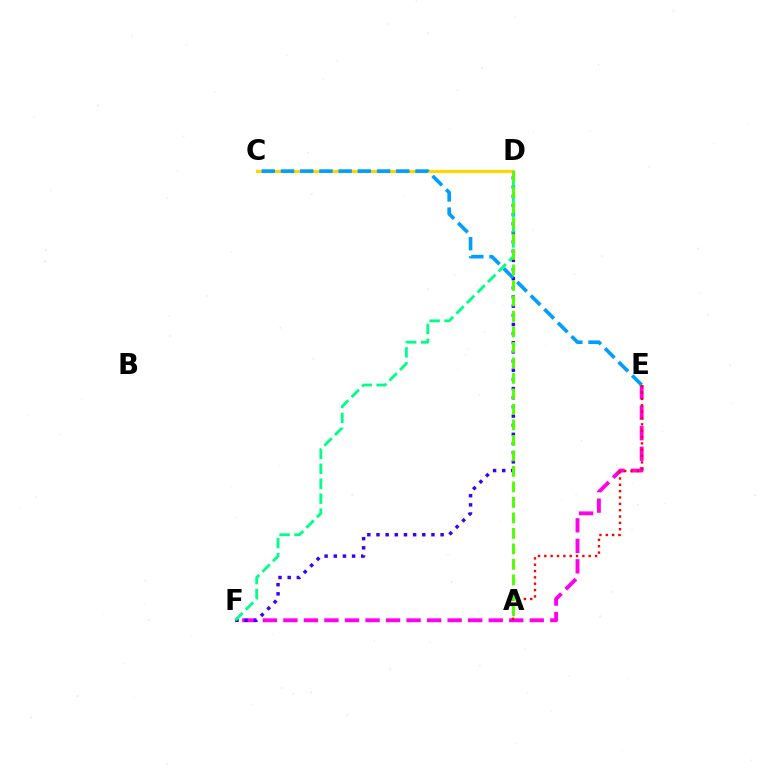{('E', 'F'): [{'color': '#ff00ed', 'line_style': 'dashed', 'thickness': 2.79}], ('C', 'D'): [{'color': '#ffd500', 'line_style': 'solid', 'thickness': 2.29}], ('D', 'F'): [{'color': '#3700ff', 'line_style': 'dotted', 'thickness': 2.49}, {'color': '#00ff86', 'line_style': 'dashed', 'thickness': 2.03}], ('C', 'E'): [{'color': '#009eff', 'line_style': 'dashed', 'thickness': 2.61}], ('A', 'E'): [{'color': '#ff0000', 'line_style': 'dotted', 'thickness': 1.72}], ('A', 'D'): [{'color': '#4fff00', 'line_style': 'dashed', 'thickness': 2.11}]}